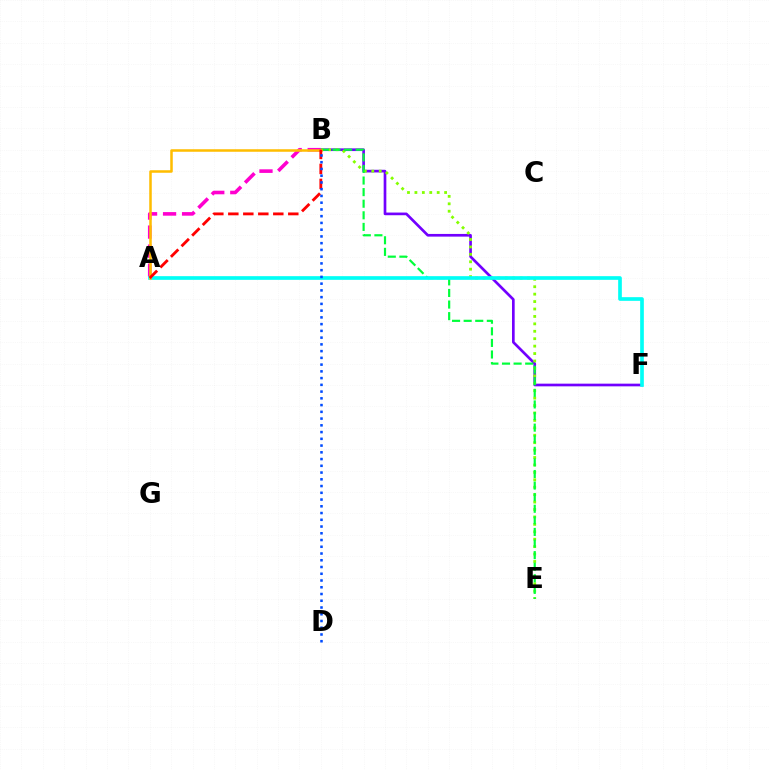{('B', 'F'): [{'color': '#7200ff', 'line_style': 'solid', 'thickness': 1.93}], ('B', 'E'): [{'color': '#84ff00', 'line_style': 'dotted', 'thickness': 2.02}, {'color': '#00ff39', 'line_style': 'dashed', 'thickness': 1.57}], ('A', 'B'): [{'color': '#ff00cf', 'line_style': 'dashed', 'thickness': 2.58}, {'color': '#ffbd00', 'line_style': 'solid', 'thickness': 1.82}, {'color': '#ff0000', 'line_style': 'dashed', 'thickness': 2.04}], ('A', 'F'): [{'color': '#00fff6', 'line_style': 'solid', 'thickness': 2.64}], ('B', 'D'): [{'color': '#004bff', 'line_style': 'dotted', 'thickness': 1.83}]}